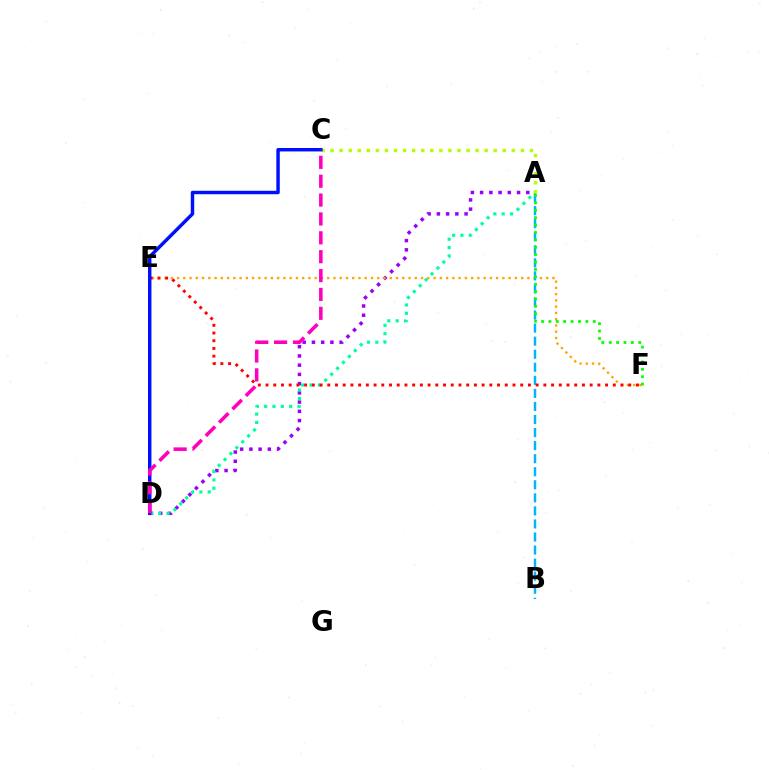{('A', 'D'): [{'color': '#9b00ff', 'line_style': 'dotted', 'thickness': 2.51}, {'color': '#00ff9d', 'line_style': 'dotted', 'thickness': 2.27}], ('E', 'F'): [{'color': '#ffa500', 'line_style': 'dotted', 'thickness': 1.7}, {'color': '#ff0000', 'line_style': 'dotted', 'thickness': 2.1}], ('A', 'B'): [{'color': '#00b5ff', 'line_style': 'dashed', 'thickness': 1.77}], ('A', 'F'): [{'color': '#08ff00', 'line_style': 'dotted', 'thickness': 2.01}], ('A', 'C'): [{'color': '#b3ff00', 'line_style': 'dotted', 'thickness': 2.46}], ('C', 'D'): [{'color': '#0010ff', 'line_style': 'solid', 'thickness': 2.48}, {'color': '#ff00bd', 'line_style': 'dashed', 'thickness': 2.56}]}